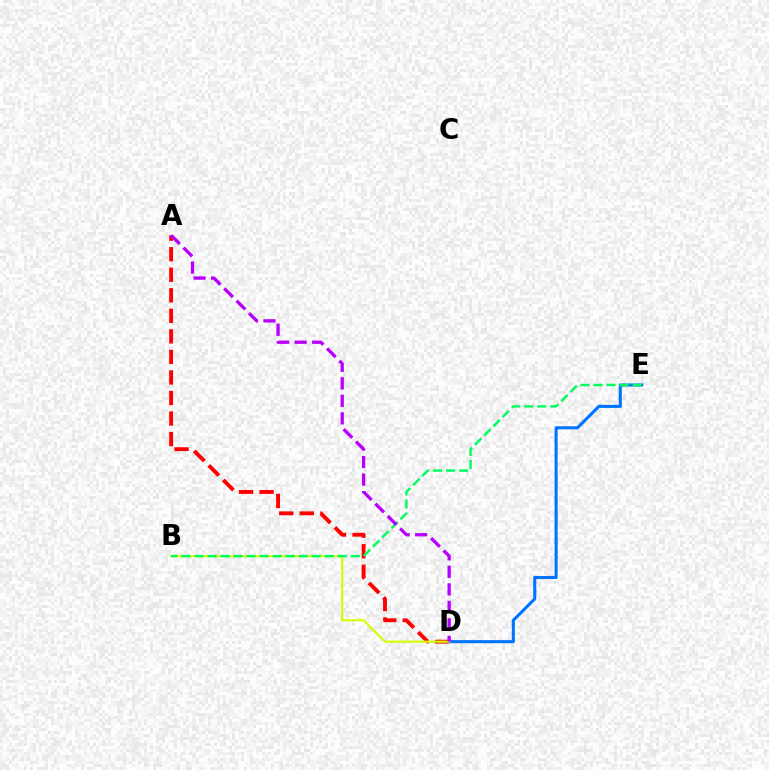{('A', 'D'): [{'color': '#ff0000', 'line_style': 'dashed', 'thickness': 2.79}, {'color': '#b900ff', 'line_style': 'dashed', 'thickness': 2.38}], ('D', 'E'): [{'color': '#0074ff', 'line_style': 'solid', 'thickness': 2.21}], ('B', 'D'): [{'color': '#d1ff00', 'line_style': 'solid', 'thickness': 1.52}], ('B', 'E'): [{'color': '#00ff5c', 'line_style': 'dashed', 'thickness': 1.77}]}